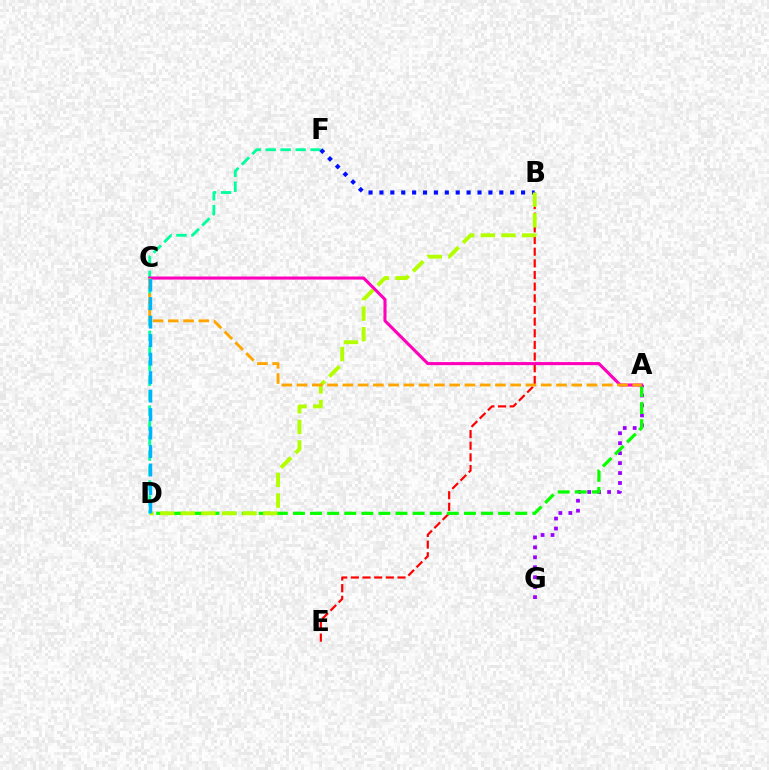{('D', 'F'): [{'color': '#00ff9d', 'line_style': 'dashed', 'thickness': 2.03}], ('A', 'G'): [{'color': '#9b00ff', 'line_style': 'dotted', 'thickness': 2.7}], ('B', 'E'): [{'color': '#ff0000', 'line_style': 'dashed', 'thickness': 1.58}], ('A', 'D'): [{'color': '#08ff00', 'line_style': 'dashed', 'thickness': 2.32}], ('B', 'F'): [{'color': '#0010ff', 'line_style': 'dotted', 'thickness': 2.96}], ('B', 'D'): [{'color': '#b3ff00', 'line_style': 'dashed', 'thickness': 2.8}], ('A', 'C'): [{'color': '#ff00bd', 'line_style': 'solid', 'thickness': 2.21}, {'color': '#ffa500', 'line_style': 'dashed', 'thickness': 2.07}], ('C', 'D'): [{'color': '#00b5ff', 'line_style': 'dashed', 'thickness': 2.51}]}